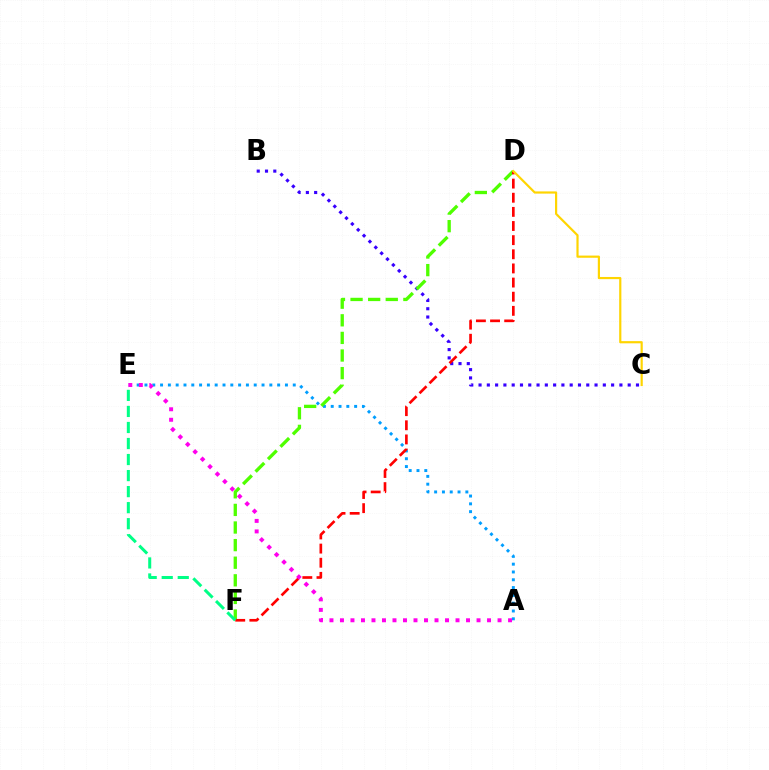{('B', 'C'): [{'color': '#3700ff', 'line_style': 'dotted', 'thickness': 2.25}], ('A', 'E'): [{'color': '#009eff', 'line_style': 'dotted', 'thickness': 2.12}, {'color': '#ff00ed', 'line_style': 'dotted', 'thickness': 2.85}], ('D', 'F'): [{'color': '#4fff00', 'line_style': 'dashed', 'thickness': 2.39}, {'color': '#ff0000', 'line_style': 'dashed', 'thickness': 1.92}], ('E', 'F'): [{'color': '#00ff86', 'line_style': 'dashed', 'thickness': 2.18}], ('C', 'D'): [{'color': '#ffd500', 'line_style': 'solid', 'thickness': 1.57}]}